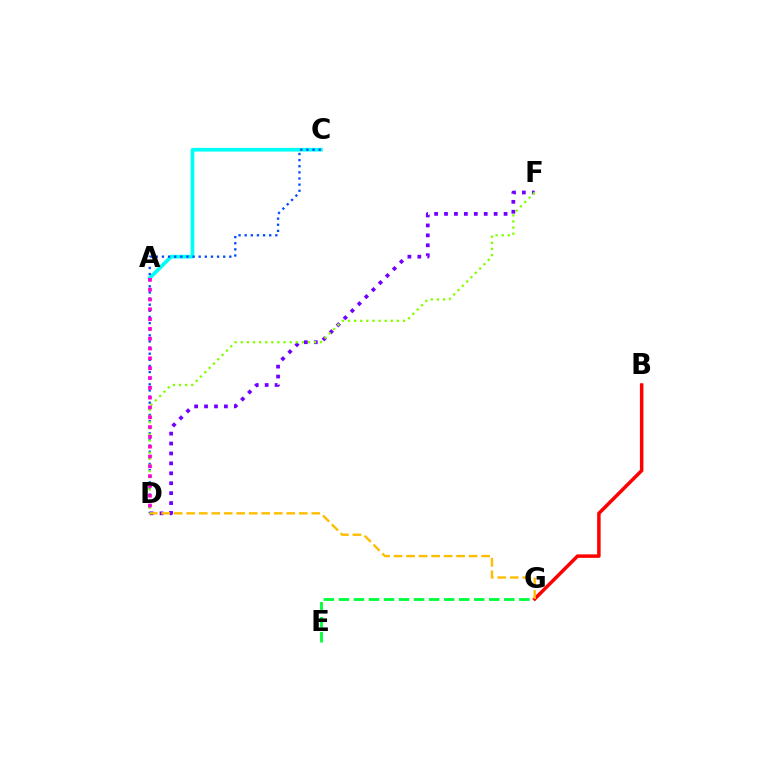{('A', 'C'): [{'color': '#00fff6', 'line_style': 'solid', 'thickness': 2.66}], ('E', 'G'): [{'color': '#00ff39', 'line_style': 'dashed', 'thickness': 2.04}], ('D', 'F'): [{'color': '#7200ff', 'line_style': 'dotted', 'thickness': 2.7}, {'color': '#84ff00', 'line_style': 'dotted', 'thickness': 1.66}], ('B', 'G'): [{'color': '#ff0000', 'line_style': 'solid', 'thickness': 2.52}], ('C', 'D'): [{'color': '#004bff', 'line_style': 'dotted', 'thickness': 1.66}], ('D', 'G'): [{'color': '#ffbd00', 'line_style': 'dashed', 'thickness': 1.7}], ('A', 'D'): [{'color': '#ff00cf', 'line_style': 'dotted', 'thickness': 2.67}]}